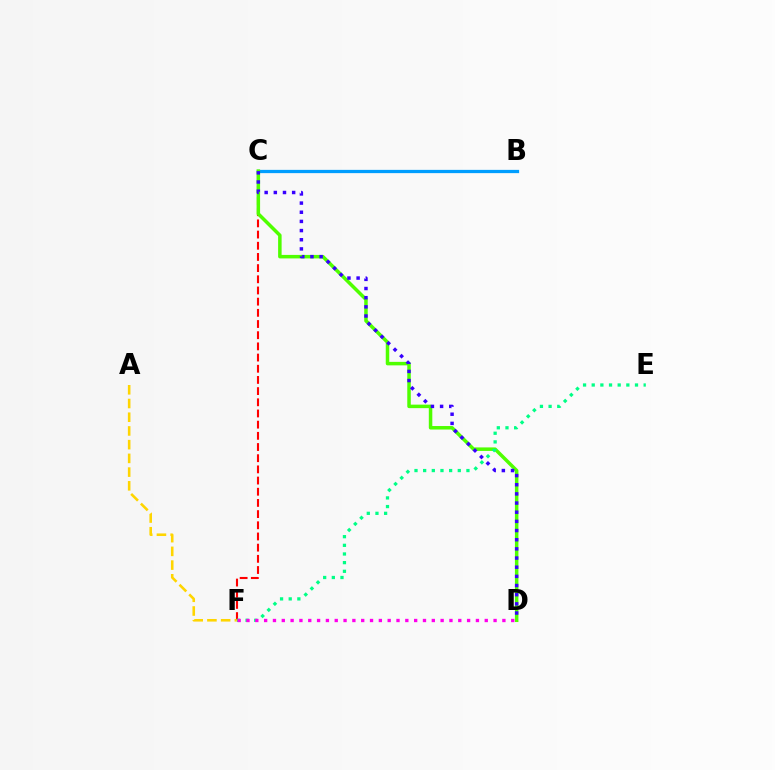{('B', 'C'): [{'color': '#009eff', 'line_style': 'solid', 'thickness': 2.35}], ('C', 'F'): [{'color': '#ff0000', 'line_style': 'dashed', 'thickness': 1.52}], ('C', 'D'): [{'color': '#4fff00', 'line_style': 'solid', 'thickness': 2.52}, {'color': '#3700ff', 'line_style': 'dotted', 'thickness': 2.49}], ('E', 'F'): [{'color': '#00ff86', 'line_style': 'dotted', 'thickness': 2.35}], ('D', 'F'): [{'color': '#ff00ed', 'line_style': 'dotted', 'thickness': 2.4}], ('A', 'F'): [{'color': '#ffd500', 'line_style': 'dashed', 'thickness': 1.86}]}